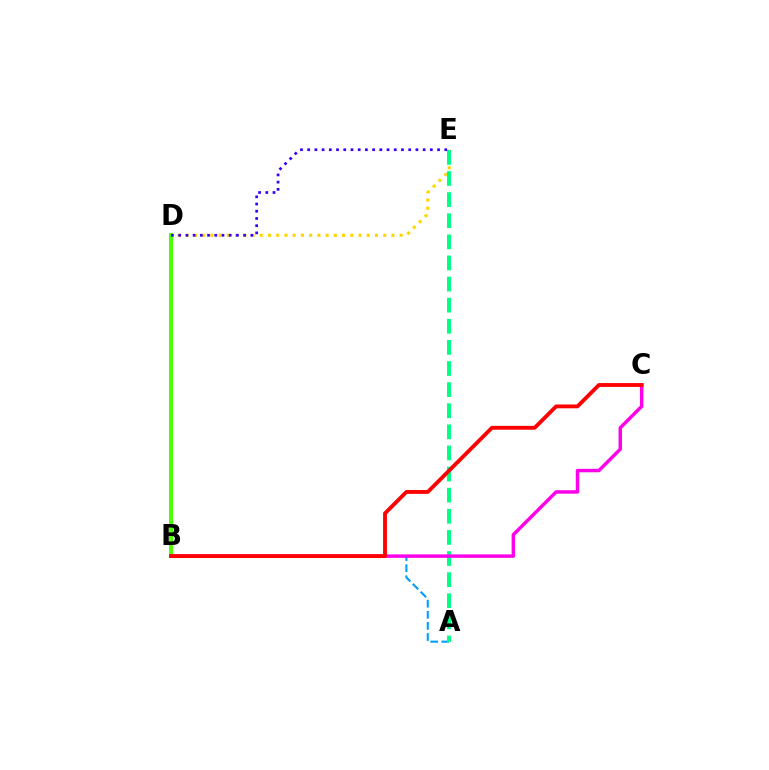{('D', 'E'): [{'color': '#ffd500', 'line_style': 'dotted', 'thickness': 2.24}, {'color': '#3700ff', 'line_style': 'dotted', 'thickness': 1.96}], ('B', 'D'): [{'color': '#4fff00', 'line_style': 'solid', 'thickness': 2.88}], ('A', 'B'): [{'color': '#009eff', 'line_style': 'dashed', 'thickness': 1.51}], ('A', 'E'): [{'color': '#00ff86', 'line_style': 'dashed', 'thickness': 2.87}], ('B', 'C'): [{'color': '#ff00ed', 'line_style': 'solid', 'thickness': 2.49}, {'color': '#ff0000', 'line_style': 'solid', 'thickness': 2.77}]}